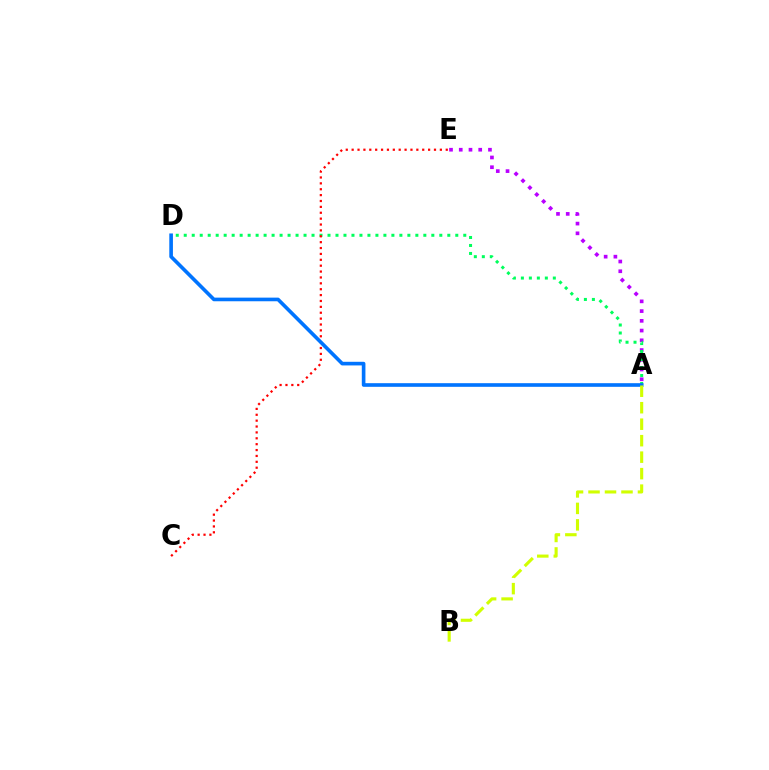{('A', 'E'): [{'color': '#b900ff', 'line_style': 'dotted', 'thickness': 2.65}], ('A', 'D'): [{'color': '#00ff5c', 'line_style': 'dotted', 'thickness': 2.17}, {'color': '#0074ff', 'line_style': 'solid', 'thickness': 2.62}], ('C', 'E'): [{'color': '#ff0000', 'line_style': 'dotted', 'thickness': 1.6}], ('A', 'B'): [{'color': '#d1ff00', 'line_style': 'dashed', 'thickness': 2.24}]}